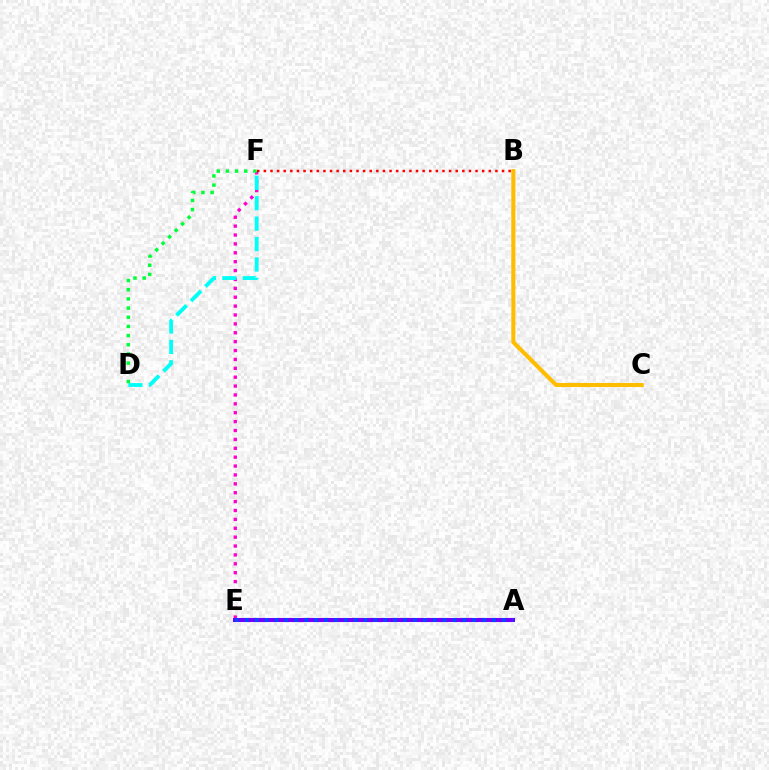{('E', 'F'): [{'color': '#ff00cf', 'line_style': 'dotted', 'thickness': 2.41}], ('B', 'F'): [{'color': '#ff0000', 'line_style': 'dotted', 'thickness': 1.8}], ('A', 'E'): [{'color': '#84ff00', 'line_style': 'dashed', 'thickness': 2.01}, {'color': '#7200ff', 'line_style': 'solid', 'thickness': 2.94}, {'color': '#004bff', 'line_style': 'dotted', 'thickness': 2.69}], ('D', 'F'): [{'color': '#00fff6', 'line_style': 'dashed', 'thickness': 2.77}, {'color': '#00ff39', 'line_style': 'dotted', 'thickness': 2.49}], ('B', 'C'): [{'color': '#ffbd00', 'line_style': 'solid', 'thickness': 2.93}]}